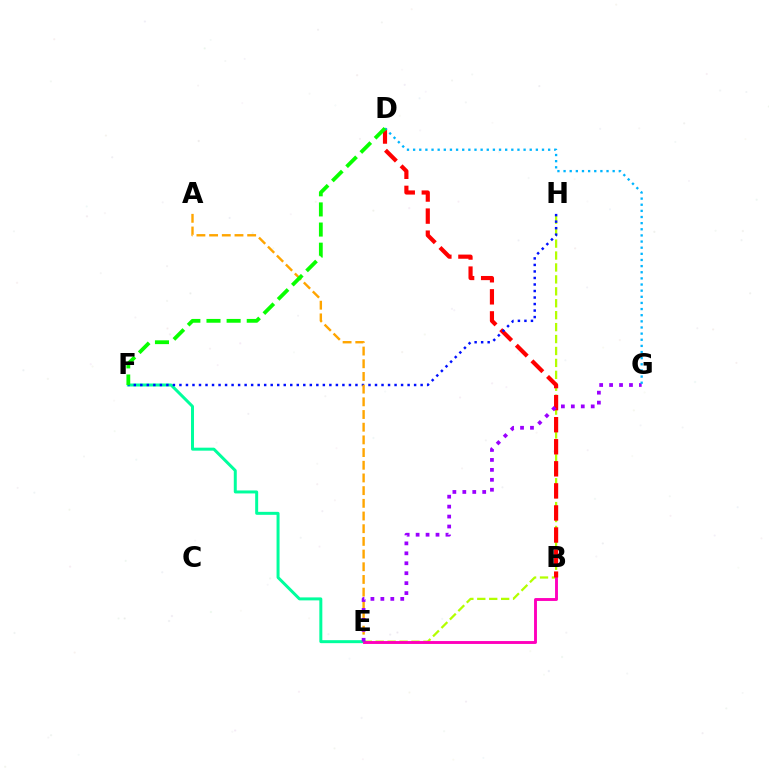{('E', 'H'): [{'color': '#b3ff00', 'line_style': 'dashed', 'thickness': 1.62}], ('E', 'F'): [{'color': '#00ff9d', 'line_style': 'solid', 'thickness': 2.15}], ('B', 'E'): [{'color': '#ff00bd', 'line_style': 'solid', 'thickness': 2.09}], ('B', 'D'): [{'color': '#ff0000', 'line_style': 'dashed', 'thickness': 3.0}], ('F', 'H'): [{'color': '#0010ff', 'line_style': 'dotted', 'thickness': 1.77}], ('A', 'E'): [{'color': '#ffa500', 'line_style': 'dashed', 'thickness': 1.72}], ('E', 'G'): [{'color': '#9b00ff', 'line_style': 'dotted', 'thickness': 2.7}], ('D', 'G'): [{'color': '#00b5ff', 'line_style': 'dotted', 'thickness': 1.67}], ('D', 'F'): [{'color': '#08ff00', 'line_style': 'dashed', 'thickness': 2.73}]}